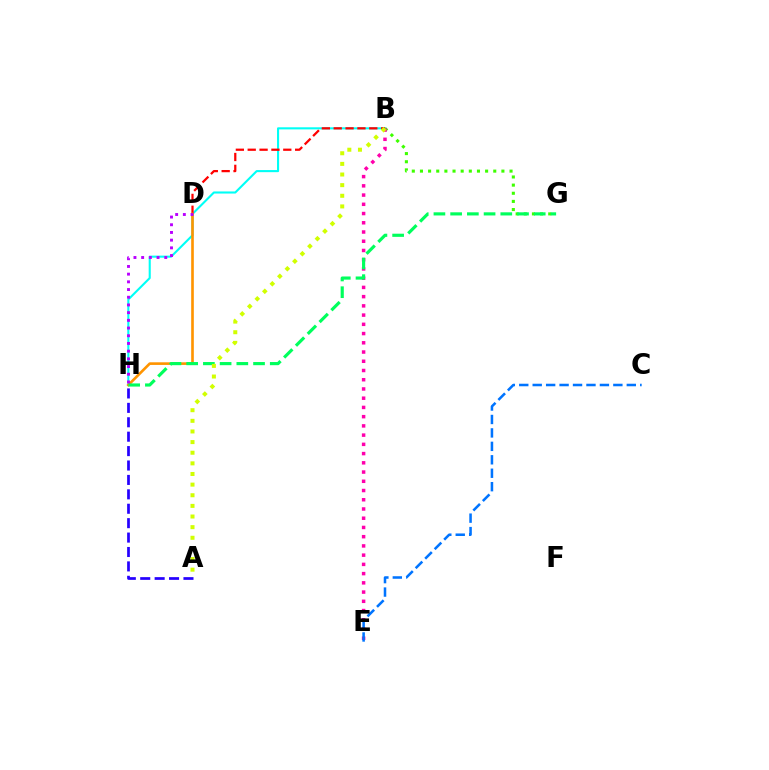{('B', 'H'): [{'color': '#00fff6', 'line_style': 'solid', 'thickness': 1.51}], ('B', 'D'): [{'color': '#ff0000', 'line_style': 'dashed', 'thickness': 1.61}], ('B', 'G'): [{'color': '#3dff00', 'line_style': 'dotted', 'thickness': 2.21}], ('B', 'E'): [{'color': '#ff00ac', 'line_style': 'dotted', 'thickness': 2.51}], ('D', 'H'): [{'color': '#ff9400', 'line_style': 'solid', 'thickness': 1.9}, {'color': '#b900ff', 'line_style': 'dotted', 'thickness': 2.09}], ('G', 'H'): [{'color': '#00ff5c', 'line_style': 'dashed', 'thickness': 2.27}], ('C', 'E'): [{'color': '#0074ff', 'line_style': 'dashed', 'thickness': 1.83}], ('A', 'H'): [{'color': '#2500ff', 'line_style': 'dashed', 'thickness': 1.96}], ('A', 'B'): [{'color': '#d1ff00', 'line_style': 'dotted', 'thickness': 2.89}]}